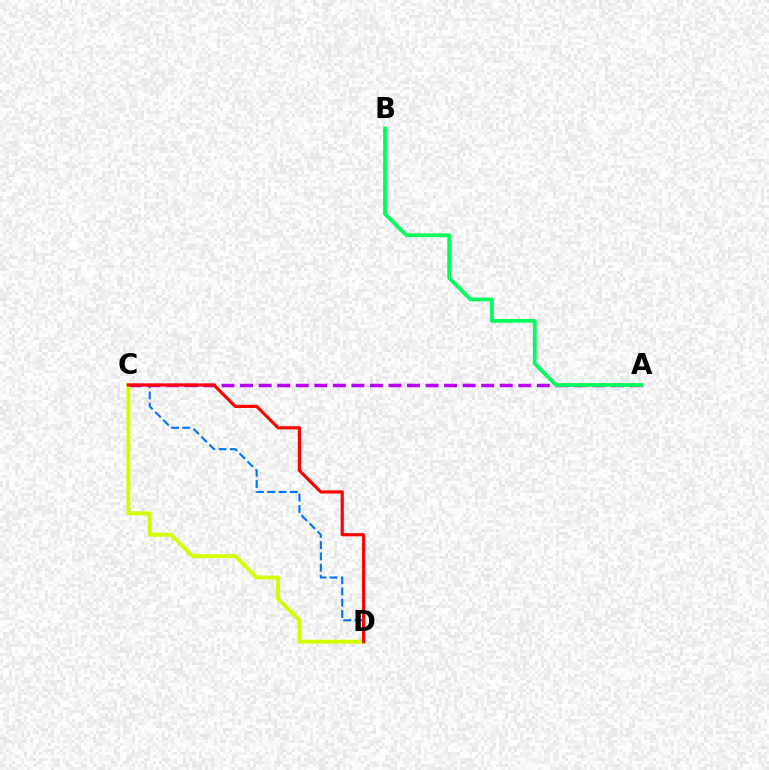{('C', 'D'): [{'color': '#0074ff', 'line_style': 'dashed', 'thickness': 1.53}, {'color': '#d1ff00', 'line_style': 'solid', 'thickness': 2.8}, {'color': '#ff0000', 'line_style': 'solid', 'thickness': 2.28}], ('A', 'C'): [{'color': '#b900ff', 'line_style': 'dashed', 'thickness': 2.52}], ('A', 'B'): [{'color': '#00ff5c', 'line_style': 'solid', 'thickness': 2.71}]}